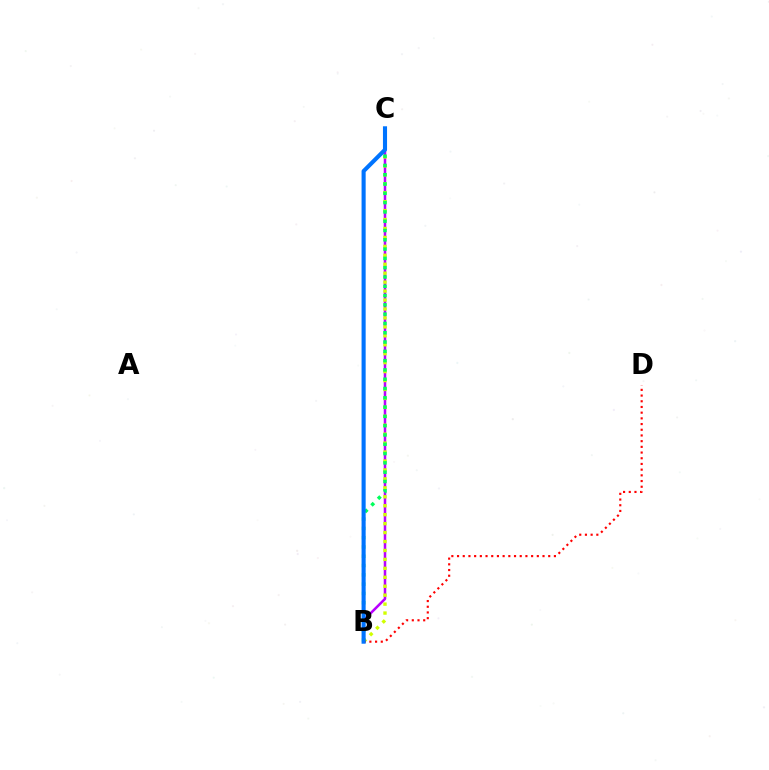{('B', 'C'): [{'color': '#b900ff', 'line_style': 'solid', 'thickness': 1.82}, {'color': '#d1ff00', 'line_style': 'dotted', 'thickness': 2.43}, {'color': '#00ff5c', 'line_style': 'dotted', 'thickness': 2.53}, {'color': '#0074ff', 'line_style': 'solid', 'thickness': 2.95}], ('B', 'D'): [{'color': '#ff0000', 'line_style': 'dotted', 'thickness': 1.55}]}